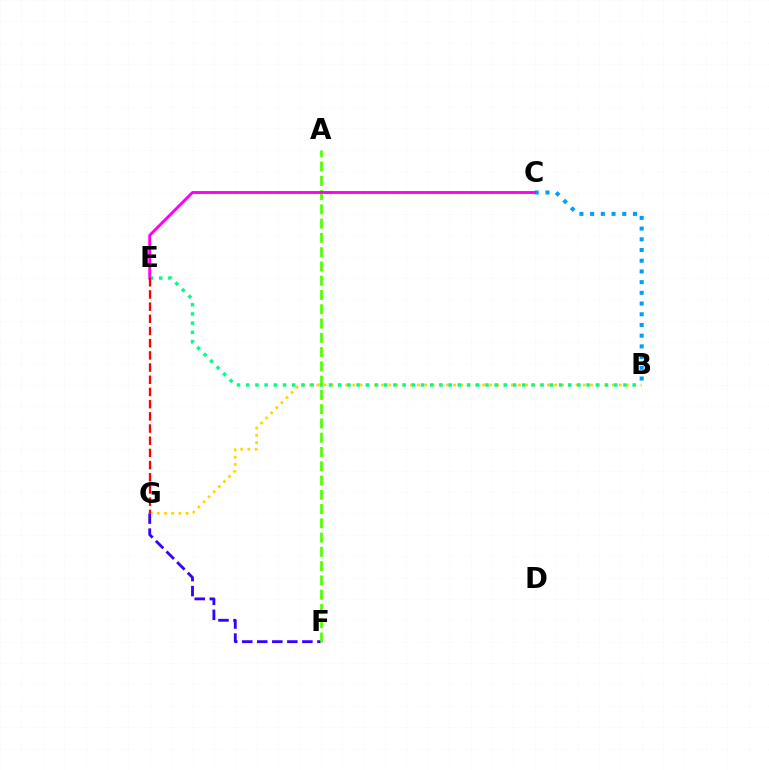{('B', 'G'): [{'color': '#ffd500', 'line_style': 'dotted', 'thickness': 1.96}], ('F', 'G'): [{'color': '#3700ff', 'line_style': 'dashed', 'thickness': 2.04}], ('B', 'C'): [{'color': '#009eff', 'line_style': 'dotted', 'thickness': 2.91}], ('B', 'E'): [{'color': '#00ff86', 'line_style': 'dotted', 'thickness': 2.5}], ('A', 'F'): [{'color': '#4fff00', 'line_style': 'dashed', 'thickness': 1.94}], ('C', 'E'): [{'color': '#ff00ed', 'line_style': 'solid', 'thickness': 2.08}], ('E', 'G'): [{'color': '#ff0000', 'line_style': 'dashed', 'thickness': 1.66}]}